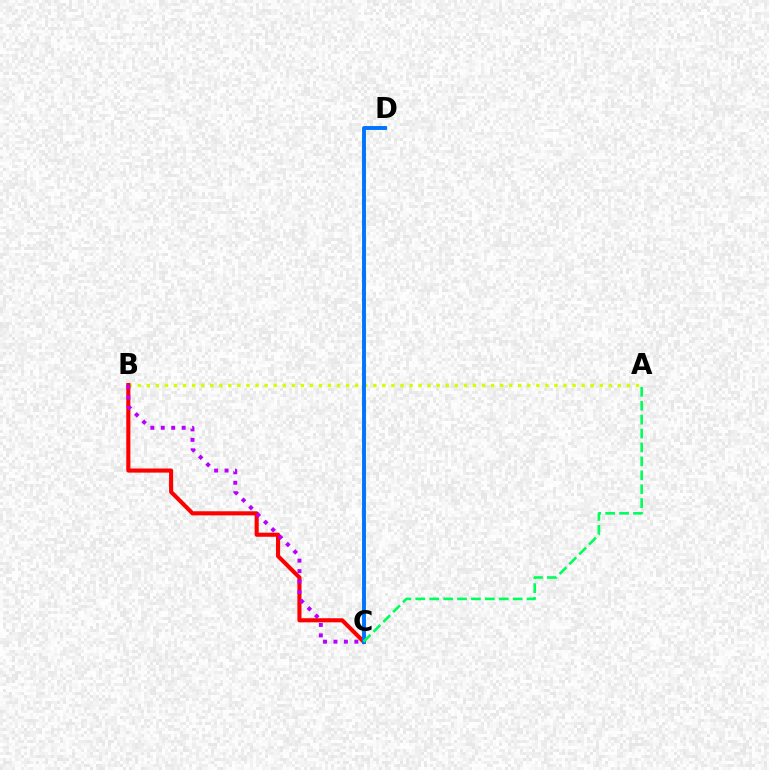{('A', 'B'): [{'color': '#d1ff00', 'line_style': 'dotted', 'thickness': 2.46}], ('B', 'C'): [{'color': '#ff0000', 'line_style': 'solid', 'thickness': 2.95}, {'color': '#b900ff', 'line_style': 'dotted', 'thickness': 2.84}], ('C', 'D'): [{'color': '#0074ff', 'line_style': 'solid', 'thickness': 2.81}], ('A', 'C'): [{'color': '#00ff5c', 'line_style': 'dashed', 'thickness': 1.89}]}